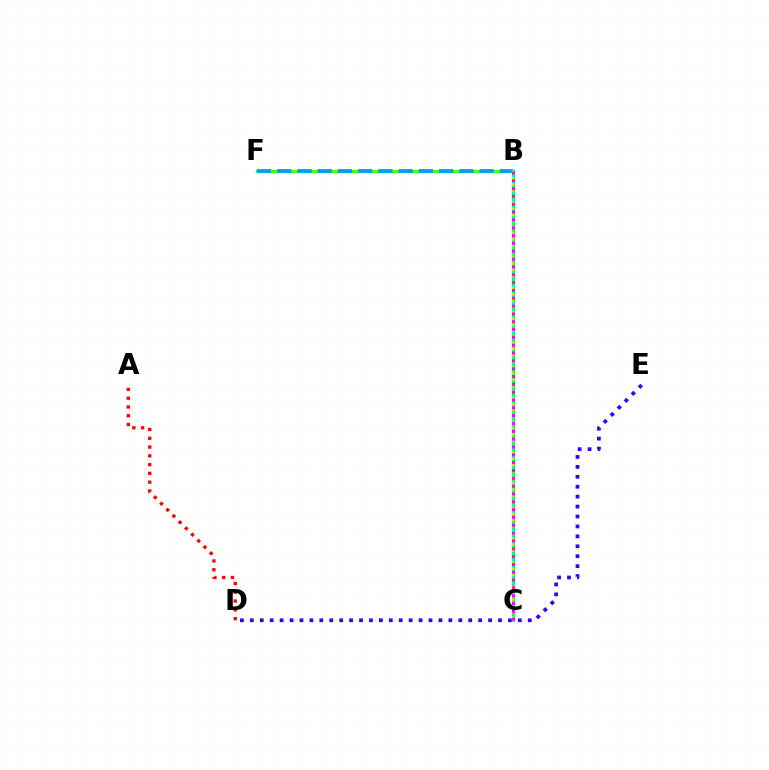{('A', 'D'): [{'color': '#ff0000', 'line_style': 'dotted', 'thickness': 2.39}], ('B', 'F'): [{'color': '#4fff00', 'line_style': 'solid', 'thickness': 2.41}, {'color': '#009eff', 'line_style': 'dashed', 'thickness': 2.75}], ('B', 'C'): [{'color': '#00ff86', 'line_style': 'solid', 'thickness': 2.28}, {'color': '#ffd500', 'line_style': 'dotted', 'thickness': 1.66}, {'color': '#ff00ed', 'line_style': 'dotted', 'thickness': 2.13}], ('D', 'E'): [{'color': '#3700ff', 'line_style': 'dotted', 'thickness': 2.7}]}